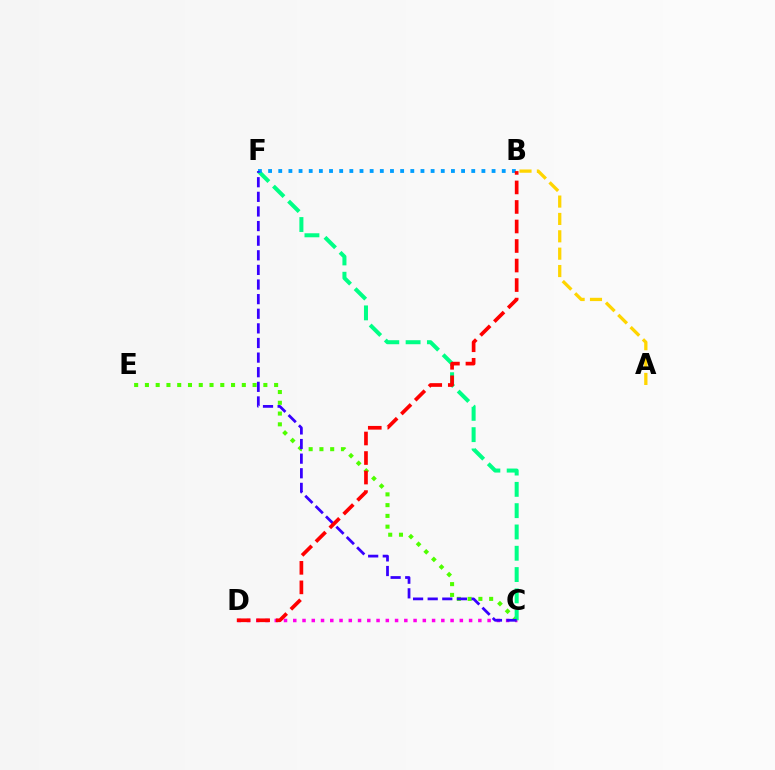{('C', 'D'): [{'color': '#ff00ed', 'line_style': 'dotted', 'thickness': 2.51}], ('C', 'E'): [{'color': '#4fff00', 'line_style': 'dotted', 'thickness': 2.93}], ('C', 'F'): [{'color': '#00ff86', 'line_style': 'dashed', 'thickness': 2.89}, {'color': '#3700ff', 'line_style': 'dashed', 'thickness': 1.99}], ('B', 'F'): [{'color': '#009eff', 'line_style': 'dotted', 'thickness': 2.76}], ('B', 'D'): [{'color': '#ff0000', 'line_style': 'dashed', 'thickness': 2.65}], ('A', 'B'): [{'color': '#ffd500', 'line_style': 'dashed', 'thickness': 2.36}]}